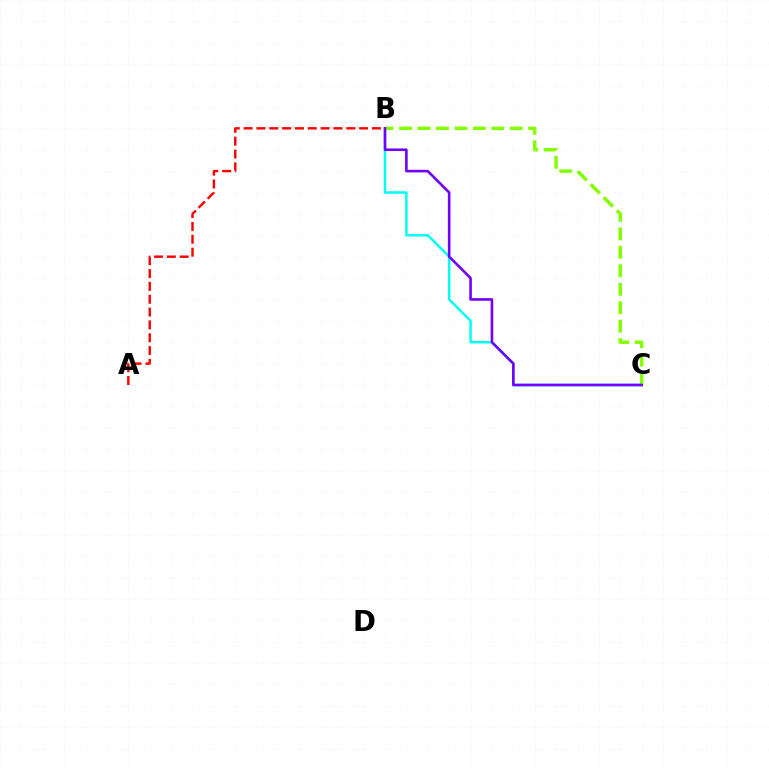{('B', 'C'): [{'color': '#00fff6', 'line_style': 'solid', 'thickness': 1.77}, {'color': '#84ff00', 'line_style': 'dashed', 'thickness': 2.51}, {'color': '#7200ff', 'line_style': 'solid', 'thickness': 1.88}], ('A', 'B'): [{'color': '#ff0000', 'line_style': 'dashed', 'thickness': 1.74}]}